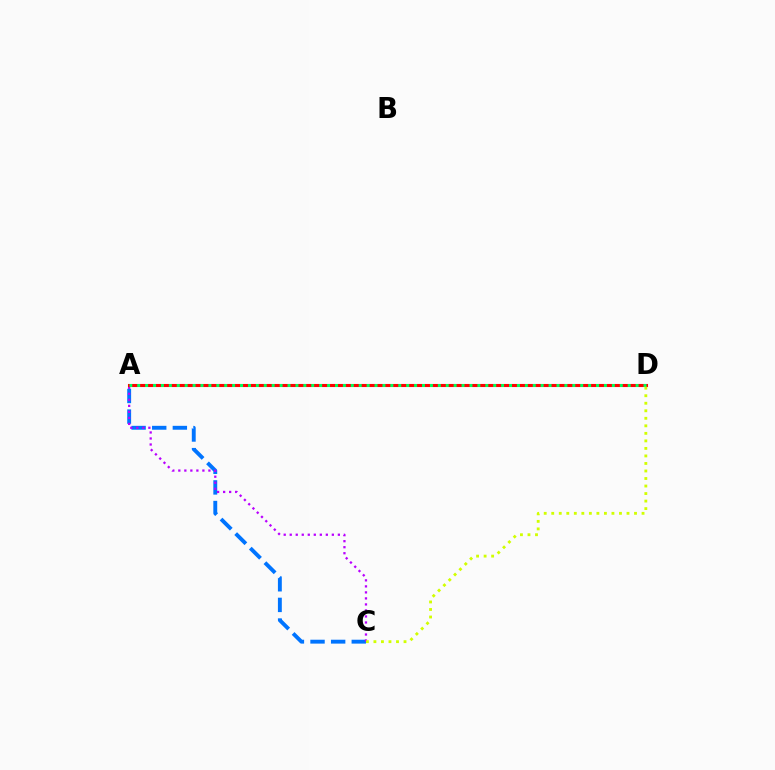{('A', 'C'): [{'color': '#0074ff', 'line_style': 'dashed', 'thickness': 2.8}, {'color': '#b900ff', 'line_style': 'dotted', 'thickness': 1.63}], ('A', 'D'): [{'color': '#ff0000', 'line_style': 'solid', 'thickness': 2.22}, {'color': '#00ff5c', 'line_style': 'dotted', 'thickness': 2.15}], ('C', 'D'): [{'color': '#d1ff00', 'line_style': 'dotted', 'thickness': 2.04}]}